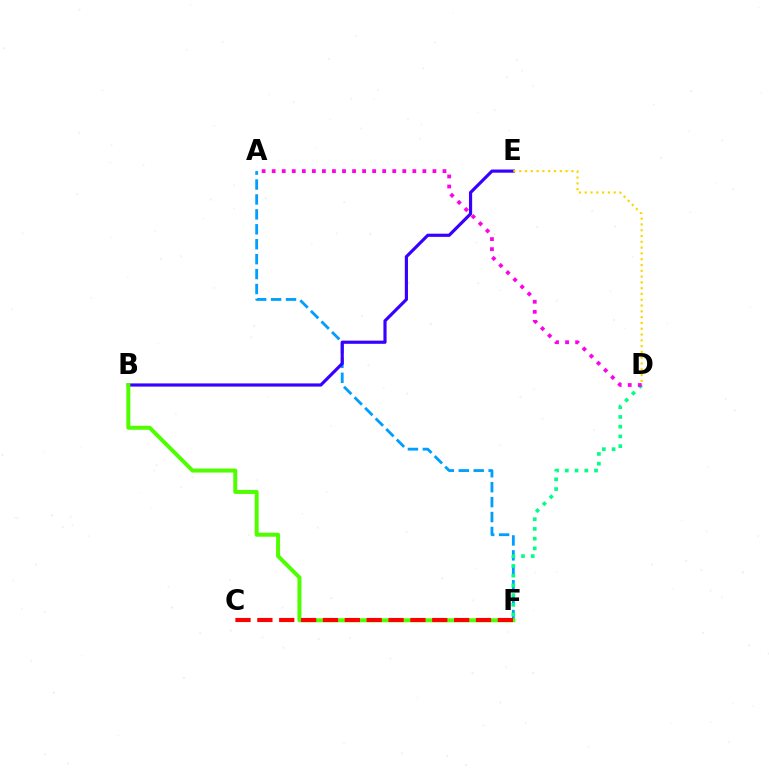{('A', 'F'): [{'color': '#009eff', 'line_style': 'dashed', 'thickness': 2.03}], ('B', 'E'): [{'color': '#3700ff', 'line_style': 'solid', 'thickness': 2.28}], ('D', 'E'): [{'color': '#ffd500', 'line_style': 'dotted', 'thickness': 1.57}], ('D', 'F'): [{'color': '#00ff86', 'line_style': 'dotted', 'thickness': 2.65}], ('B', 'F'): [{'color': '#4fff00', 'line_style': 'solid', 'thickness': 2.86}], ('C', 'F'): [{'color': '#ff0000', 'line_style': 'dashed', 'thickness': 2.97}], ('A', 'D'): [{'color': '#ff00ed', 'line_style': 'dotted', 'thickness': 2.73}]}